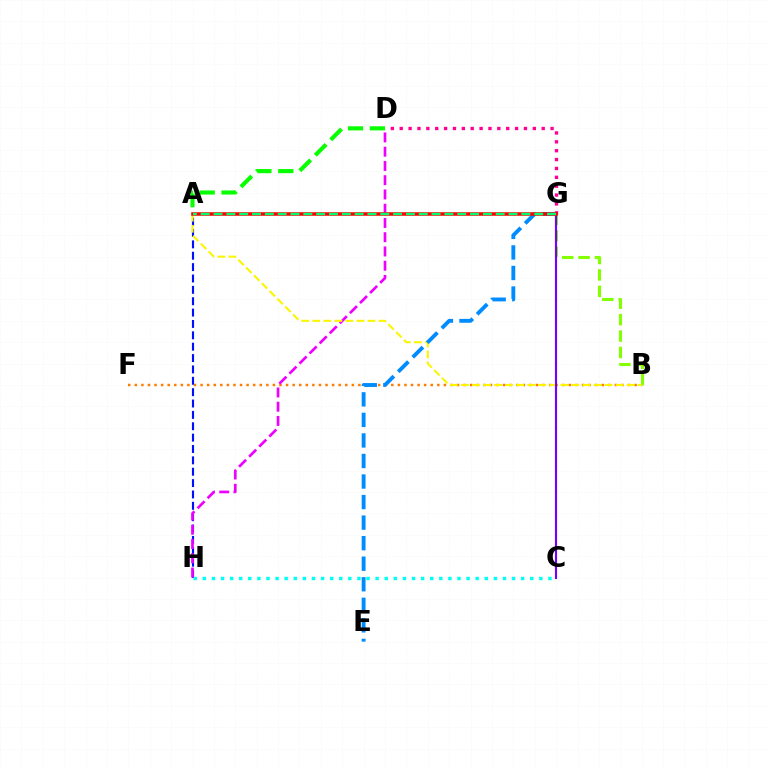{('A', 'D'): [{'color': '#08ff00', 'line_style': 'dashed', 'thickness': 2.97}], ('B', 'F'): [{'color': '#ff7c00', 'line_style': 'dotted', 'thickness': 1.79}], ('A', 'H'): [{'color': '#0010ff', 'line_style': 'dashed', 'thickness': 1.54}], ('C', 'H'): [{'color': '#00fff6', 'line_style': 'dotted', 'thickness': 2.47}], ('B', 'G'): [{'color': '#84ff00', 'line_style': 'dashed', 'thickness': 2.23}], ('D', 'G'): [{'color': '#ff0094', 'line_style': 'dotted', 'thickness': 2.41}], ('D', 'H'): [{'color': '#ee00ff', 'line_style': 'dashed', 'thickness': 1.94}], ('A', 'B'): [{'color': '#fcf500', 'line_style': 'dashed', 'thickness': 1.5}], ('E', 'G'): [{'color': '#008cff', 'line_style': 'dashed', 'thickness': 2.79}], ('C', 'G'): [{'color': '#7200ff', 'line_style': 'solid', 'thickness': 1.54}], ('A', 'G'): [{'color': '#ff0000', 'line_style': 'solid', 'thickness': 2.56}, {'color': '#00ff74', 'line_style': 'dashed', 'thickness': 1.74}]}